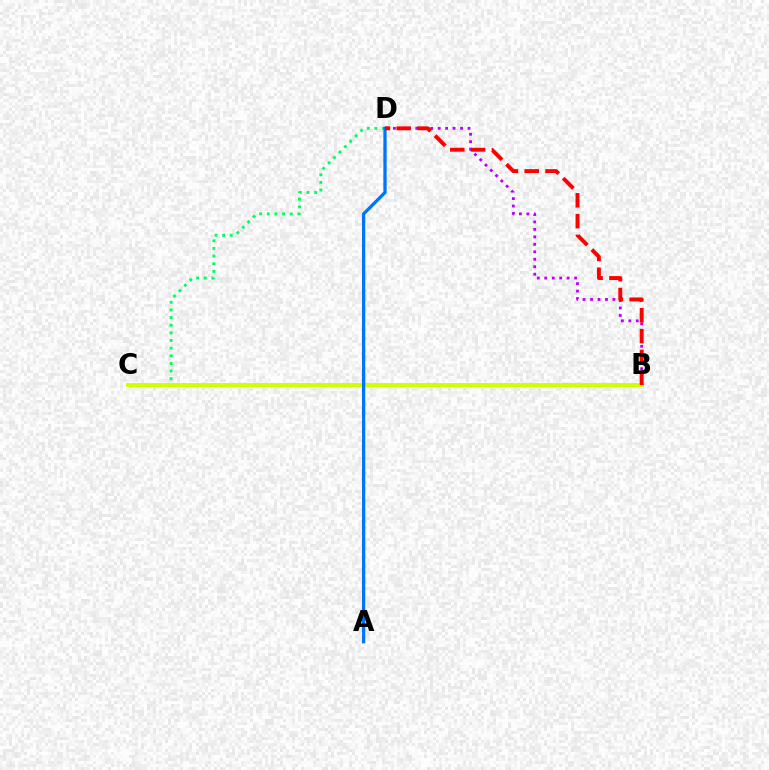{('B', 'D'): [{'color': '#b900ff', 'line_style': 'dotted', 'thickness': 2.03}, {'color': '#ff0000', 'line_style': 'dashed', 'thickness': 2.83}], ('C', 'D'): [{'color': '#00ff5c', 'line_style': 'dotted', 'thickness': 2.08}], ('B', 'C'): [{'color': '#d1ff00', 'line_style': 'solid', 'thickness': 2.85}], ('A', 'D'): [{'color': '#0074ff', 'line_style': 'solid', 'thickness': 2.36}]}